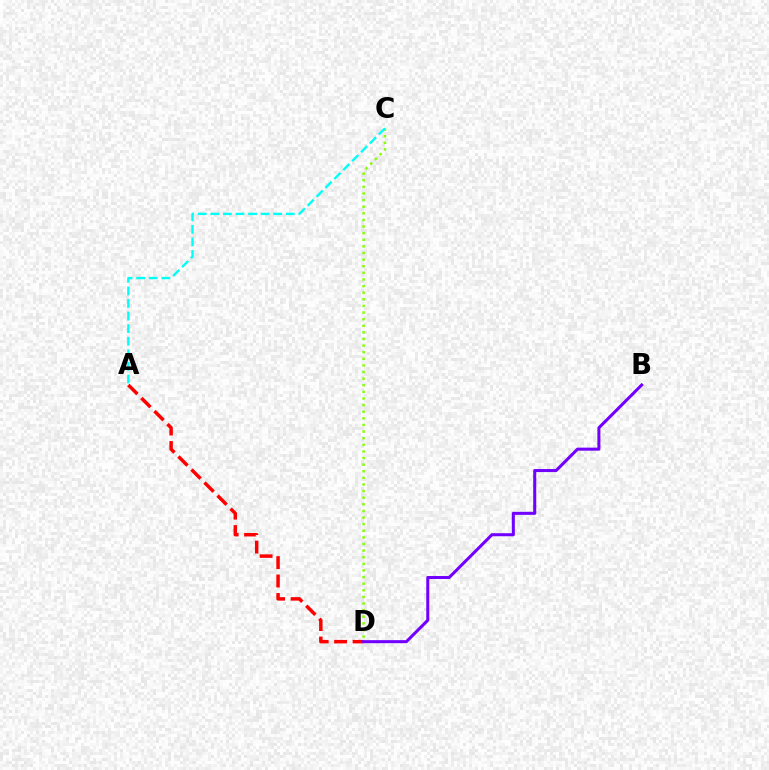{('A', 'D'): [{'color': '#ff0000', 'line_style': 'dashed', 'thickness': 2.51}], ('C', 'D'): [{'color': '#84ff00', 'line_style': 'dotted', 'thickness': 1.8}], ('A', 'C'): [{'color': '#00fff6', 'line_style': 'dashed', 'thickness': 1.71}], ('B', 'D'): [{'color': '#7200ff', 'line_style': 'solid', 'thickness': 2.19}]}